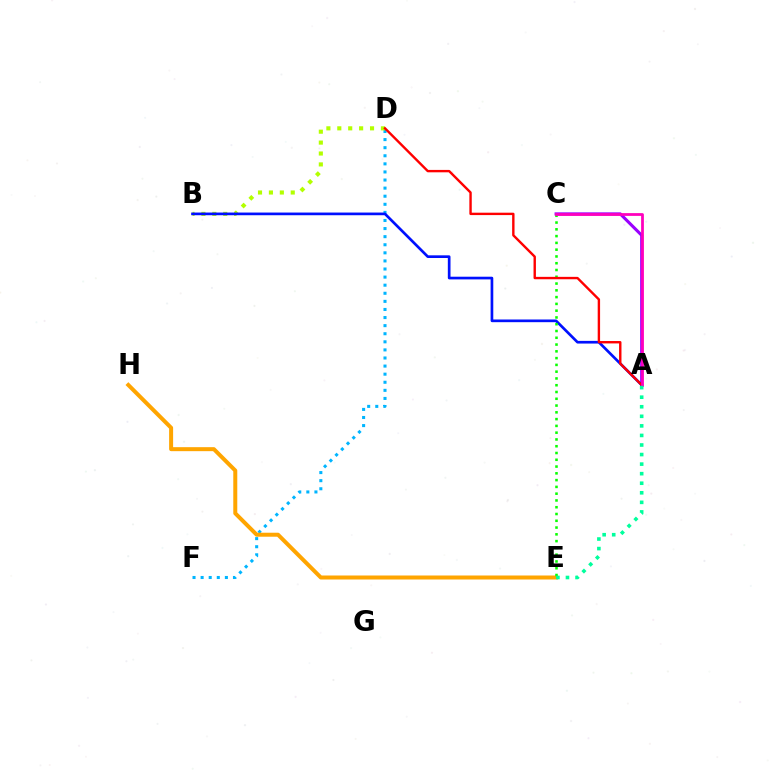{('A', 'C'): [{'color': '#9b00ff', 'line_style': 'solid', 'thickness': 2.22}, {'color': '#ff00bd', 'line_style': 'solid', 'thickness': 1.99}], ('D', 'F'): [{'color': '#00b5ff', 'line_style': 'dotted', 'thickness': 2.2}], ('B', 'D'): [{'color': '#b3ff00', 'line_style': 'dotted', 'thickness': 2.96}], ('E', 'H'): [{'color': '#ffa500', 'line_style': 'solid', 'thickness': 2.88}], ('A', 'B'): [{'color': '#0010ff', 'line_style': 'solid', 'thickness': 1.93}], ('C', 'E'): [{'color': '#08ff00', 'line_style': 'dotted', 'thickness': 1.84}], ('A', 'D'): [{'color': '#ff0000', 'line_style': 'solid', 'thickness': 1.73}], ('A', 'E'): [{'color': '#00ff9d', 'line_style': 'dotted', 'thickness': 2.6}]}